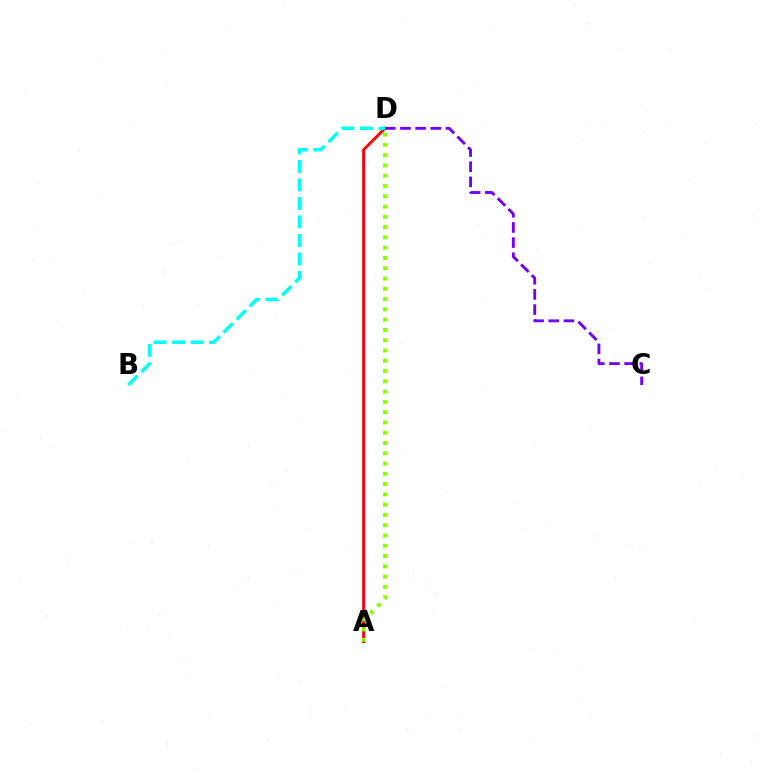{('C', 'D'): [{'color': '#7200ff', 'line_style': 'dashed', 'thickness': 2.06}], ('A', 'D'): [{'color': '#ff0000', 'line_style': 'solid', 'thickness': 2.08}, {'color': '#84ff00', 'line_style': 'dotted', 'thickness': 2.79}], ('B', 'D'): [{'color': '#00fff6', 'line_style': 'dashed', 'thickness': 2.51}]}